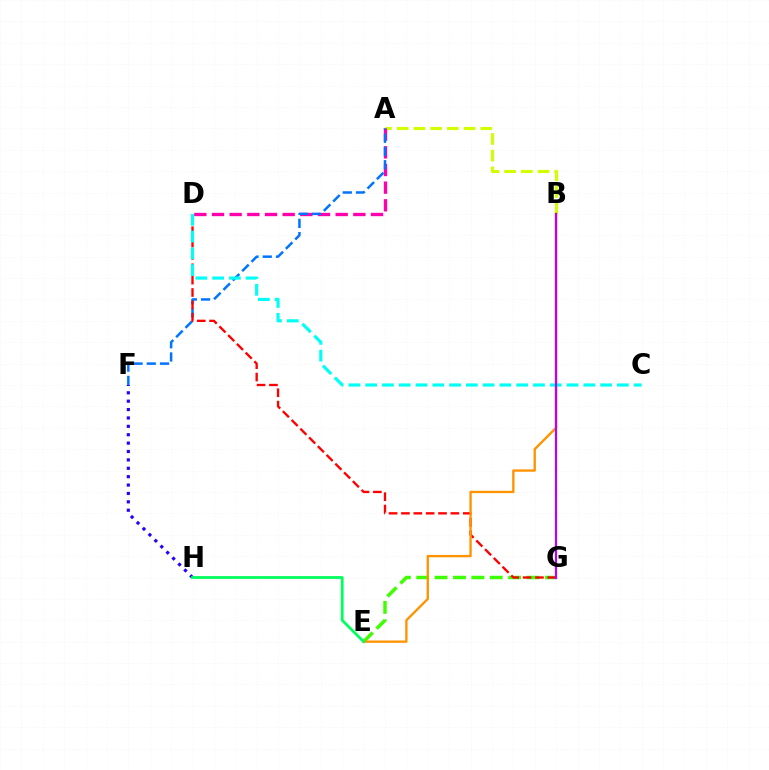{('A', 'B'): [{'color': '#d1ff00', 'line_style': 'dashed', 'thickness': 2.27}], ('A', 'D'): [{'color': '#ff00ac', 'line_style': 'dashed', 'thickness': 2.4}], ('A', 'F'): [{'color': '#0074ff', 'line_style': 'dashed', 'thickness': 1.8}], ('F', 'H'): [{'color': '#2500ff', 'line_style': 'dotted', 'thickness': 2.28}], ('E', 'G'): [{'color': '#3dff00', 'line_style': 'dashed', 'thickness': 2.5}], ('D', 'G'): [{'color': '#ff0000', 'line_style': 'dashed', 'thickness': 1.68}], ('B', 'E'): [{'color': '#ff9400', 'line_style': 'solid', 'thickness': 1.69}], ('C', 'D'): [{'color': '#00fff6', 'line_style': 'dashed', 'thickness': 2.28}], ('B', 'G'): [{'color': '#b900ff', 'line_style': 'solid', 'thickness': 1.58}], ('E', 'H'): [{'color': '#00ff5c', 'line_style': 'solid', 'thickness': 2.0}]}